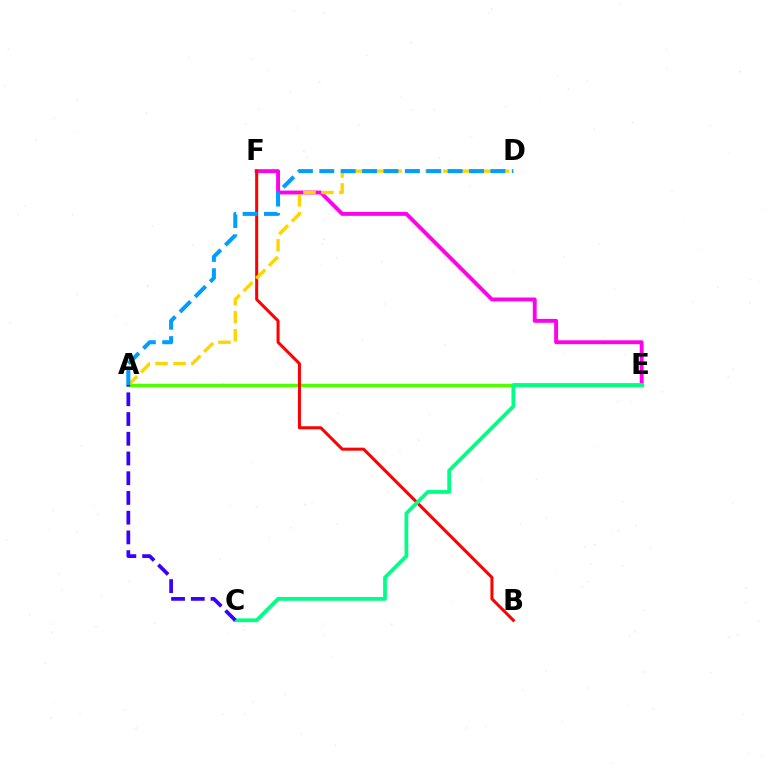{('E', 'F'): [{'color': '#ff00ed', 'line_style': 'solid', 'thickness': 2.8}], ('A', 'E'): [{'color': '#4fff00', 'line_style': 'solid', 'thickness': 2.5}], ('B', 'F'): [{'color': '#ff0000', 'line_style': 'solid', 'thickness': 2.17}], ('A', 'D'): [{'color': '#ffd500', 'line_style': 'dashed', 'thickness': 2.44}, {'color': '#009eff', 'line_style': 'dashed', 'thickness': 2.91}], ('C', 'E'): [{'color': '#00ff86', 'line_style': 'solid', 'thickness': 2.71}], ('A', 'C'): [{'color': '#3700ff', 'line_style': 'dashed', 'thickness': 2.68}]}